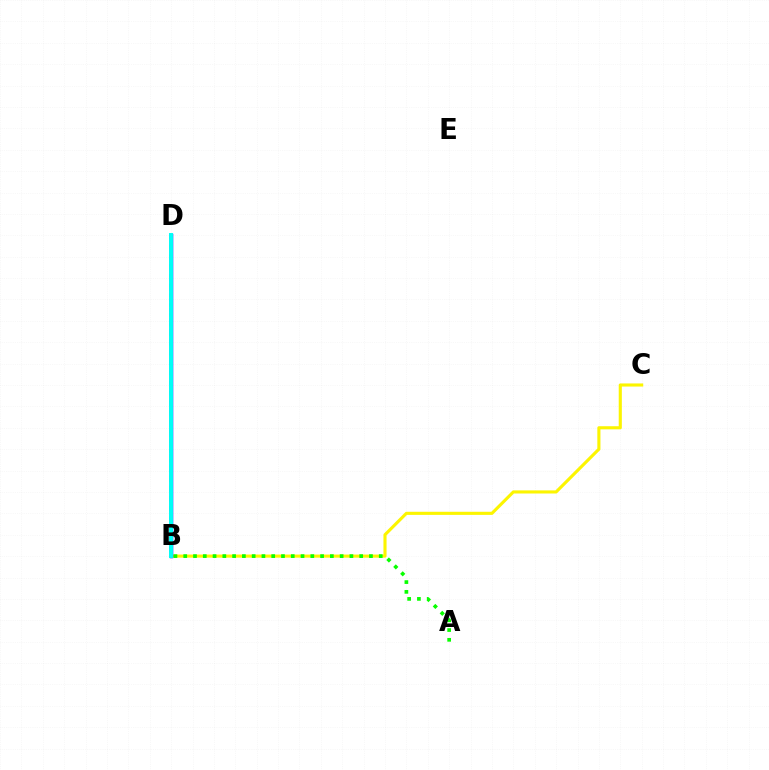{('B', 'D'): [{'color': '#ff0000', 'line_style': 'dotted', 'thickness': 2.65}, {'color': '#ee00ff', 'line_style': 'dotted', 'thickness': 2.83}, {'color': '#0010ff', 'line_style': 'solid', 'thickness': 2.51}, {'color': '#00fff6', 'line_style': 'solid', 'thickness': 2.85}], ('B', 'C'): [{'color': '#fcf500', 'line_style': 'solid', 'thickness': 2.24}], ('A', 'B'): [{'color': '#08ff00', 'line_style': 'dotted', 'thickness': 2.66}]}